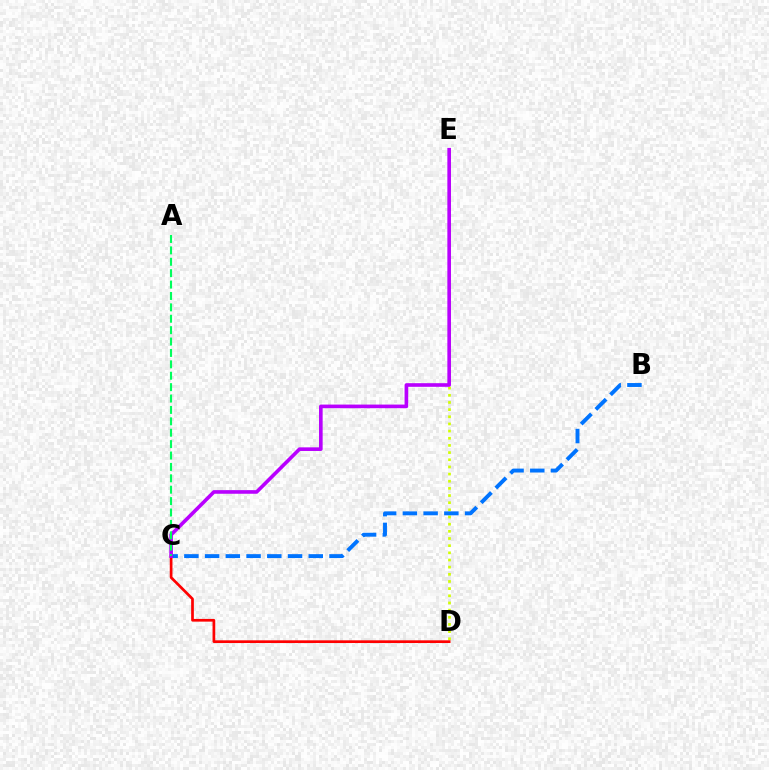{('D', 'E'): [{'color': '#d1ff00', 'line_style': 'dotted', 'thickness': 1.95}], ('B', 'C'): [{'color': '#0074ff', 'line_style': 'dashed', 'thickness': 2.82}], ('C', 'D'): [{'color': '#ff0000', 'line_style': 'solid', 'thickness': 1.95}], ('C', 'E'): [{'color': '#b900ff', 'line_style': 'solid', 'thickness': 2.61}], ('A', 'C'): [{'color': '#00ff5c', 'line_style': 'dashed', 'thickness': 1.55}]}